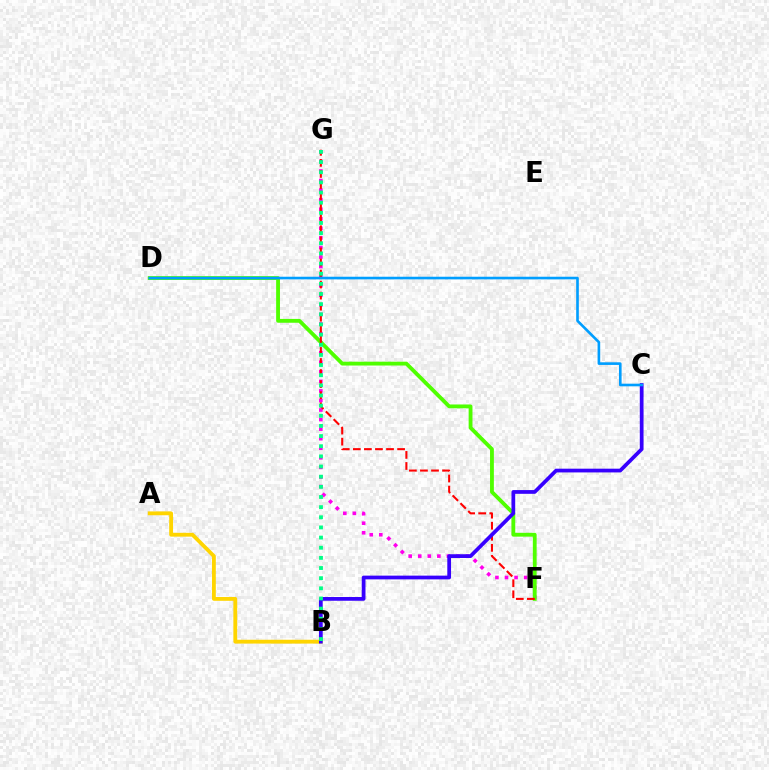{('F', 'G'): [{'color': '#ff00ed', 'line_style': 'dotted', 'thickness': 2.6}, {'color': '#ff0000', 'line_style': 'dashed', 'thickness': 1.5}], ('D', 'F'): [{'color': '#4fff00', 'line_style': 'solid', 'thickness': 2.76}], ('A', 'B'): [{'color': '#ffd500', 'line_style': 'solid', 'thickness': 2.76}], ('B', 'C'): [{'color': '#3700ff', 'line_style': 'solid', 'thickness': 2.69}], ('B', 'G'): [{'color': '#00ff86', 'line_style': 'dotted', 'thickness': 2.76}], ('C', 'D'): [{'color': '#009eff', 'line_style': 'solid', 'thickness': 1.9}]}